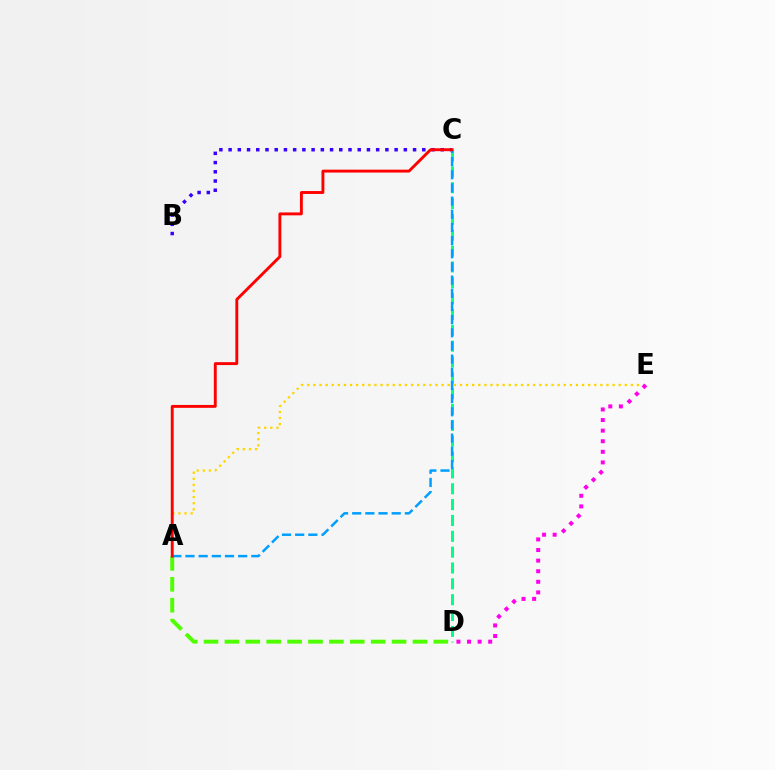{('A', 'E'): [{'color': '#ffd500', 'line_style': 'dotted', 'thickness': 1.66}], ('A', 'D'): [{'color': '#4fff00', 'line_style': 'dashed', 'thickness': 2.84}], ('C', 'D'): [{'color': '#00ff86', 'line_style': 'dashed', 'thickness': 2.15}], ('B', 'C'): [{'color': '#3700ff', 'line_style': 'dotted', 'thickness': 2.51}], ('D', 'E'): [{'color': '#ff00ed', 'line_style': 'dotted', 'thickness': 2.88}], ('A', 'C'): [{'color': '#009eff', 'line_style': 'dashed', 'thickness': 1.79}, {'color': '#ff0000', 'line_style': 'solid', 'thickness': 2.08}]}